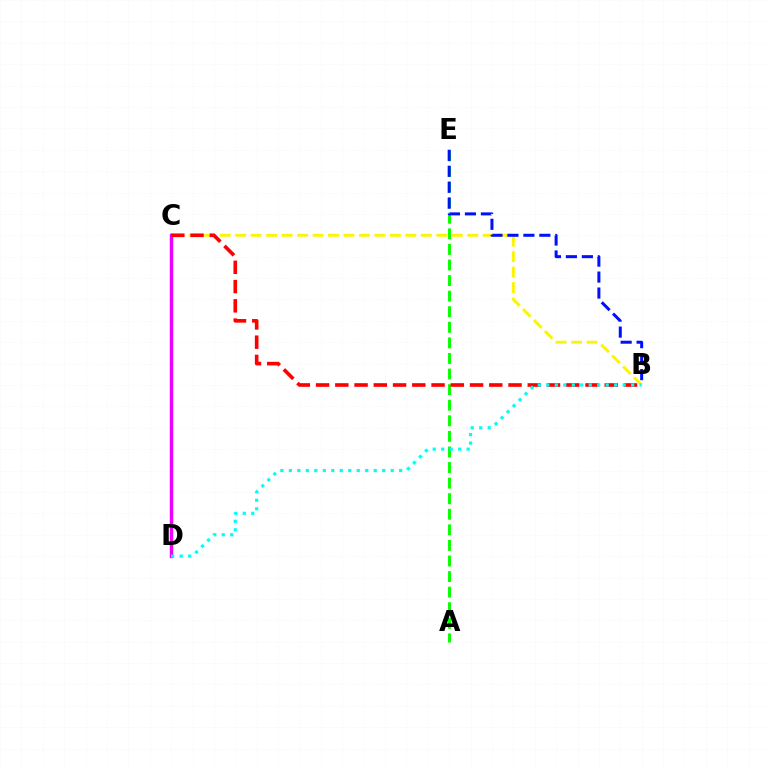{('A', 'E'): [{'color': '#08ff00', 'line_style': 'dashed', 'thickness': 2.12}], ('B', 'C'): [{'color': '#fcf500', 'line_style': 'dashed', 'thickness': 2.1}, {'color': '#ff0000', 'line_style': 'dashed', 'thickness': 2.61}], ('C', 'D'): [{'color': '#ee00ff', 'line_style': 'solid', 'thickness': 2.47}], ('B', 'E'): [{'color': '#0010ff', 'line_style': 'dashed', 'thickness': 2.17}], ('B', 'D'): [{'color': '#00fff6', 'line_style': 'dotted', 'thickness': 2.31}]}